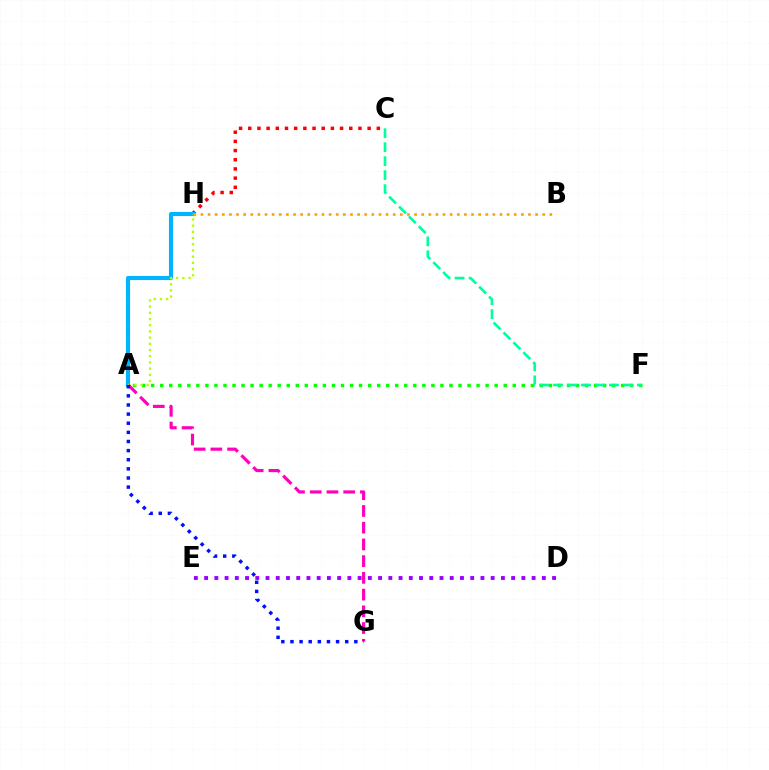{('C', 'H'): [{'color': '#ff0000', 'line_style': 'dotted', 'thickness': 2.49}], ('A', 'F'): [{'color': '#08ff00', 'line_style': 'dotted', 'thickness': 2.46}], ('A', 'H'): [{'color': '#00b5ff', 'line_style': 'solid', 'thickness': 2.96}, {'color': '#b3ff00', 'line_style': 'dotted', 'thickness': 1.68}], ('D', 'E'): [{'color': '#9b00ff', 'line_style': 'dotted', 'thickness': 2.78}], ('A', 'G'): [{'color': '#ff00bd', 'line_style': 'dashed', 'thickness': 2.27}, {'color': '#0010ff', 'line_style': 'dotted', 'thickness': 2.48}], ('C', 'F'): [{'color': '#00ff9d', 'line_style': 'dashed', 'thickness': 1.9}], ('B', 'H'): [{'color': '#ffa500', 'line_style': 'dotted', 'thickness': 1.93}]}